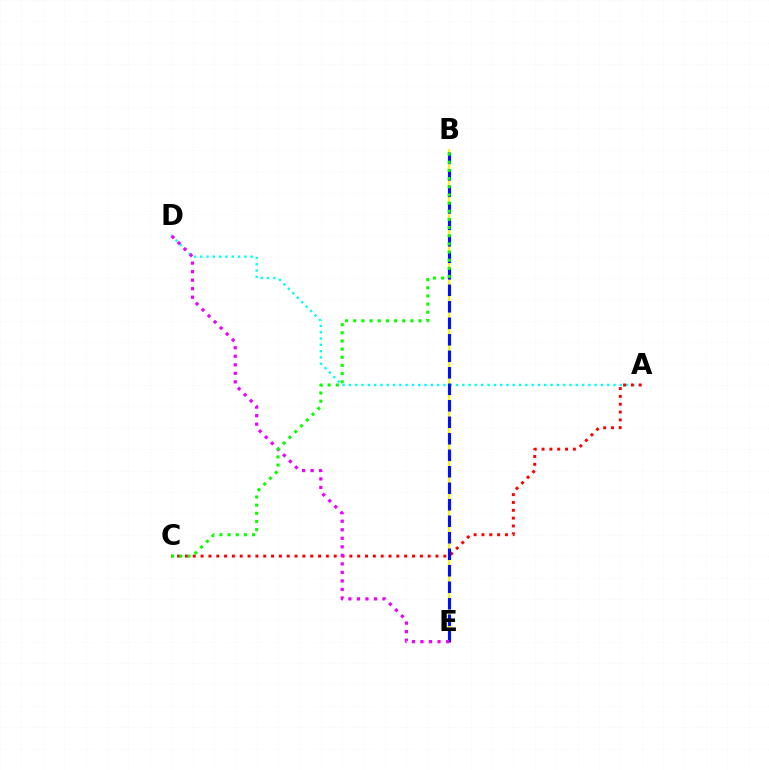{('A', 'D'): [{'color': '#00fff6', 'line_style': 'dotted', 'thickness': 1.71}], ('A', 'C'): [{'color': '#ff0000', 'line_style': 'dotted', 'thickness': 2.13}], ('B', 'E'): [{'color': '#fcf500', 'line_style': 'solid', 'thickness': 1.57}, {'color': '#0010ff', 'line_style': 'dashed', 'thickness': 2.24}], ('D', 'E'): [{'color': '#ee00ff', 'line_style': 'dotted', 'thickness': 2.32}], ('B', 'C'): [{'color': '#08ff00', 'line_style': 'dotted', 'thickness': 2.22}]}